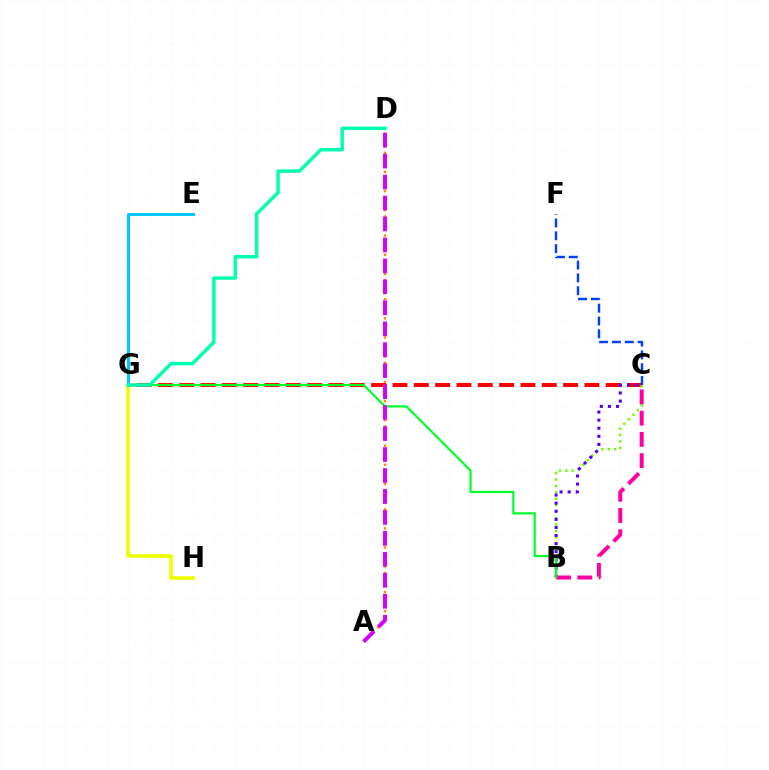{('C', 'G'): [{'color': '#ff0000', 'line_style': 'dashed', 'thickness': 2.9}], ('B', 'C'): [{'color': '#66ff00', 'line_style': 'dotted', 'thickness': 1.74}, {'color': '#4f00ff', 'line_style': 'dotted', 'thickness': 2.2}, {'color': '#ff00a0', 'line_style': 'dashed', 'thickness': 2.89}], ('C', 'F'): [{'color': '#003fff', 'line_style': 'dashed', 'thickness': 1.74}], ('G', 'H'): [{'color': '#eeff00', 'line_style': 'solid', 'thickness': 2.6}], ('A', 'D'): [{'color': '#ff8800', 'line_style': 'dotted', 'thickness': 1.73}, {'color': '#d600ff', 'line_style': 'dashed', 'thickness': 2.85}], ('B', 'G'): [{'color': '#00ff27', 'line_style': 'solid', 'thickness': 1.56}], ('E', 'G'): [{'color': '#00c7ff', 'line_style': 'solid', 'thickness': 2.18}], ('D', 'G'): [{'color': '#00ffaf', 'line_style': 'solid', 'thickness': 2.48}]}